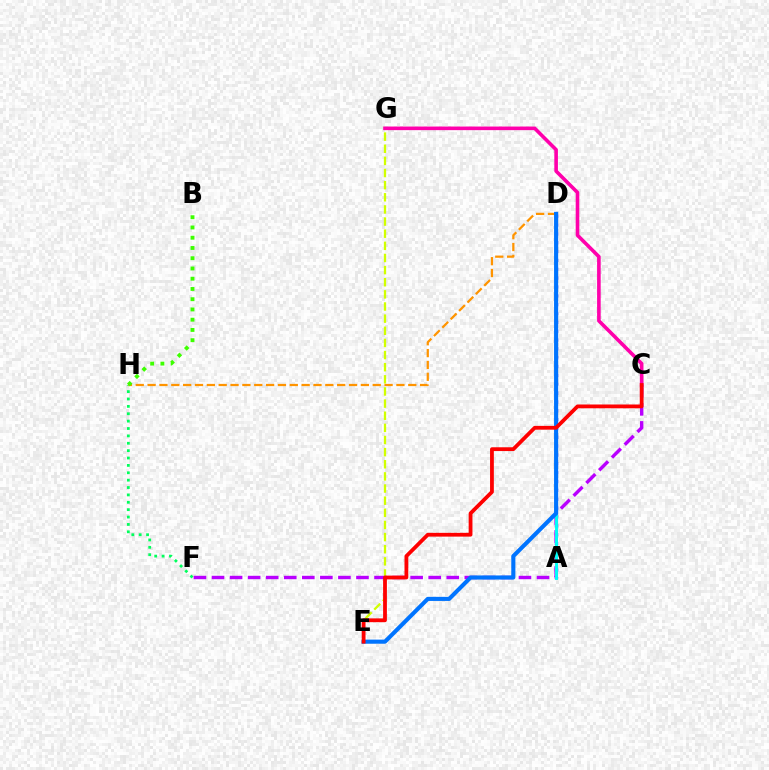{('E', 'G'): [{'color': '#d1ff00', 'line_style': 'dashed', 'thickness': 1.65}], ('F', 'H'): [{'color': '#00ff5c', 'line_style': 'dotted', 'thickness': 2.0}], ('D', 'H'): [{'color': '#ff9400', 'line_style': 'dashed', 'thickness': 1.61}], ('A', 'D'): [{'color': '#2500ff', 'line_style': 'dotted', 'thickness': 2.4}, {'color': '#00fff6', 'line_style': 'solid', 'thickness': 2.1}], ('C', 'F'): [{'color': '#b900ff', 'line_style': 'dashed', 'thickness': 2.45}], ('B', 'H'): [{'color': '#3dff00', 'line_style': 'dotted', 'thickness': 2.78}], ('D', 'E'): [{'color': '#0074ff', 'line_style': 'solid', 'thickness': 2.95}], ('C', 'G'): [{'color': '#ff00ac', 'line_style': 'solid', 'thickness': 2.6}], ('C', 'E'): [{'color': '#ff0000', 'line_style': 'solid', 'thickness': 2.73}]}